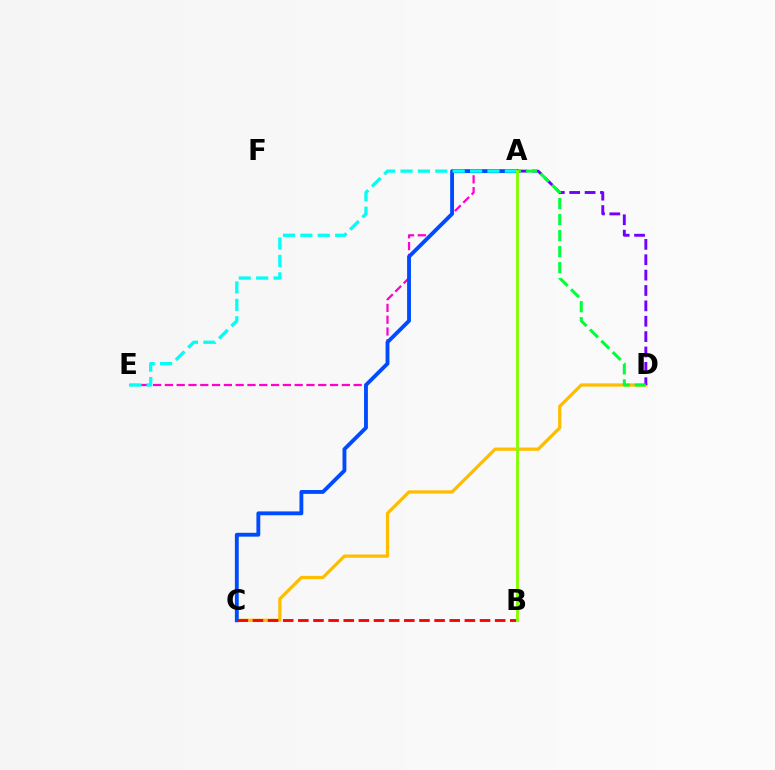{('A', 'E'): [{'color': '#ff00cf', 'line_style': 'dashed', 'thickness': 1.6}, {'color': '#00fff6', 'line_style': 'dashed', 'thickness': 2.36}], ('C', 'D'): [{'color': '#ffbd00', 'line_style': 'solid', 'thickness': 2.34}], ('A', 'D'): [{'color': '#7200ff', 'line_style': 'dashed', 'thickness': 2.09}, {'color': '#00ff39', 'line_style': 'dashed', 'thickness': 2.18}], ('A', 'C'): [{'color': '#004bff', 'line_style': 'solid', 'thickness': 2.77}], ('B', 'C'): [{'color': '#ff0000', 'line_style': 'dashed', 'thickness': 2.06}], ('A', 'B'): [{'color': '#84ff00', 'line_style': 'solid', 'thickness': 2.07}]}